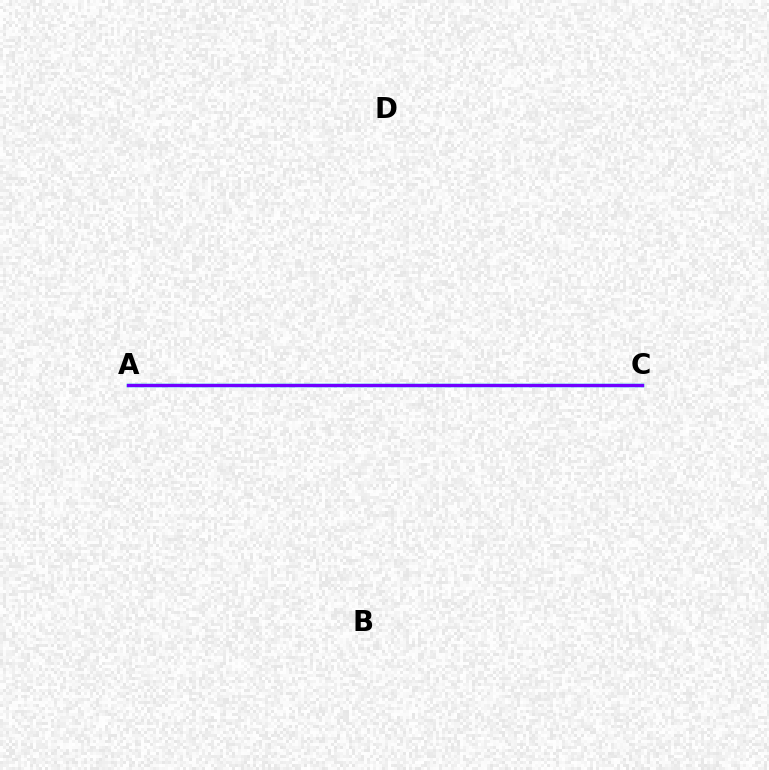{('A', 'C'): [{'color': '#00fff6', 'line_style': 'solid', 'thickness': 2.52}, {'color': '#84ff00', 'line_style': 'dotted', 'thickness': 2.09}, {'color': '#ff0000', 'line_style': 'solid', 'thickness': 1.97}, {'color': '#7200ff', 'line_style': 'solid', 'thickness': 2.38}]}